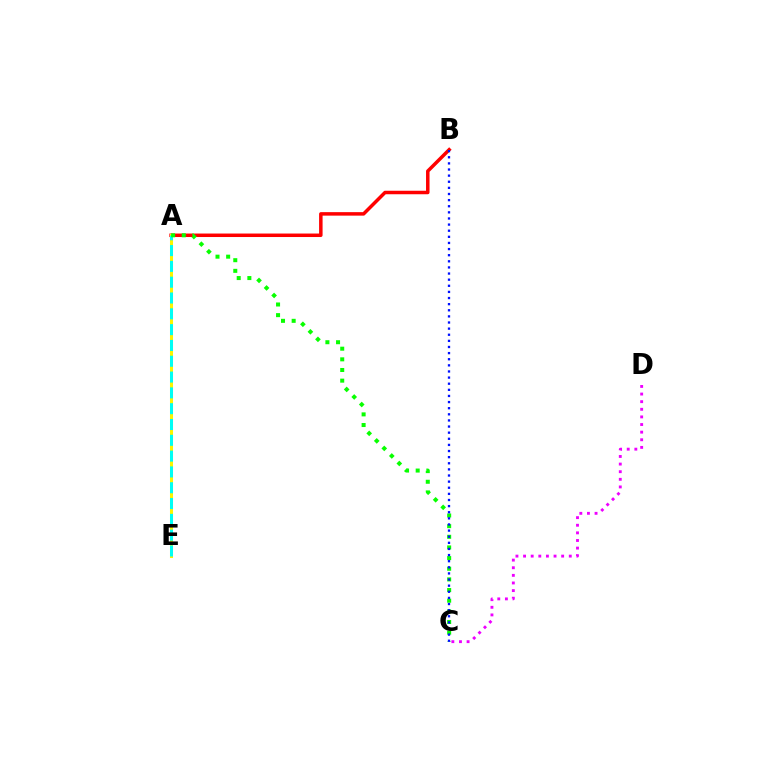{('A', 'B'): [{'color': '#ff0000', 'line_style': 'solid', 'thickness': 2.52}], ('A', 'E'): [{'color': '#fcf500', 'line_style': 'solid', 'thickness': 2.18}, {'color': '#00fff6', 'line_style': 'dashed', 'thickness': 2.15}], ('C', 'D'): [{'color': '#ee00ff', 'line_style': 'dotted', 'thickness': 2.07}], ('A', 'C'): [{'color': '#08ff00', 'line_style': 'dotted', 'thickness': 2.89}], ('B', 'C'): [{'color': '#0010ff', 'line_style': 'dotted', 'thickness': 1.66}]}